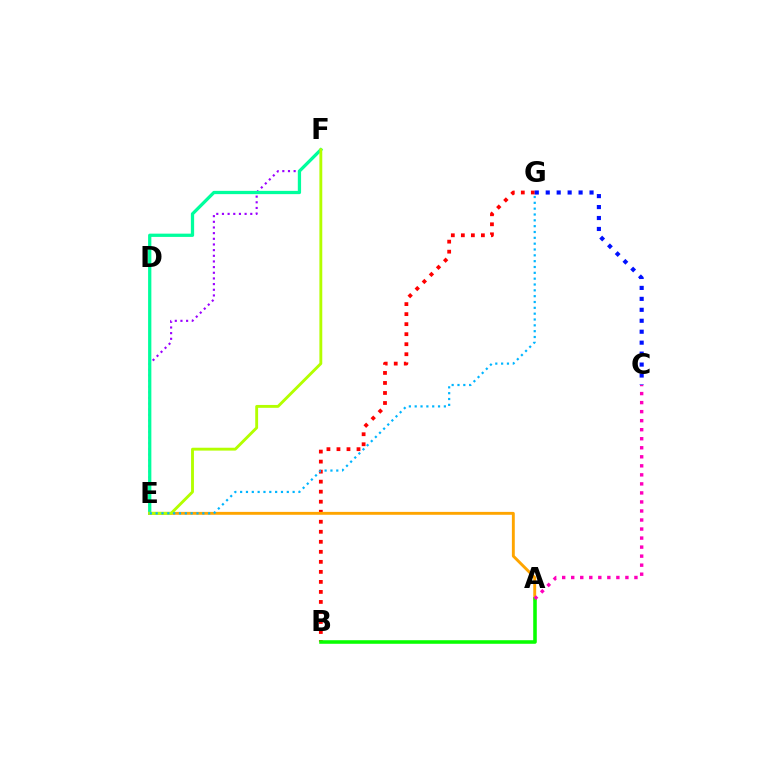{('E', 'F'): [{'color': '#9b00ff', 'line_style': 'dotted', 'thickness': 1.54}, {'color': '#00ff9d', 'line_style': 'solid', 'thickness': 2.35}, {'color': '#b3ff00', 'line_style': 'solid', 'thickness': 2.07}], ('B', 'G'): [{'color': '#ff0000', 'line_style': 'dotted', 'thickness': 2.72}], ('C', 'G'): [{'color': '#0010ff', 'line_style': 'dotted', 'thickness': 2.98}], ('A', 'E'): [{'color': '#ffa500', 'line_style': 'solid', 'thickness': 2.08}], ('E', 'G'): [{'color': '#00b5ff', 'line_style': 'dotted', 'thickness': 1.58}], ('A', 'B'): [{'color': '#08ff00', 'line_style': 'solid', 'thickness': 2.56}], ('A', 'C'): [{'color': '#ff00bd', 'line_style': 'dotted', 'thickness': 2.45}]}